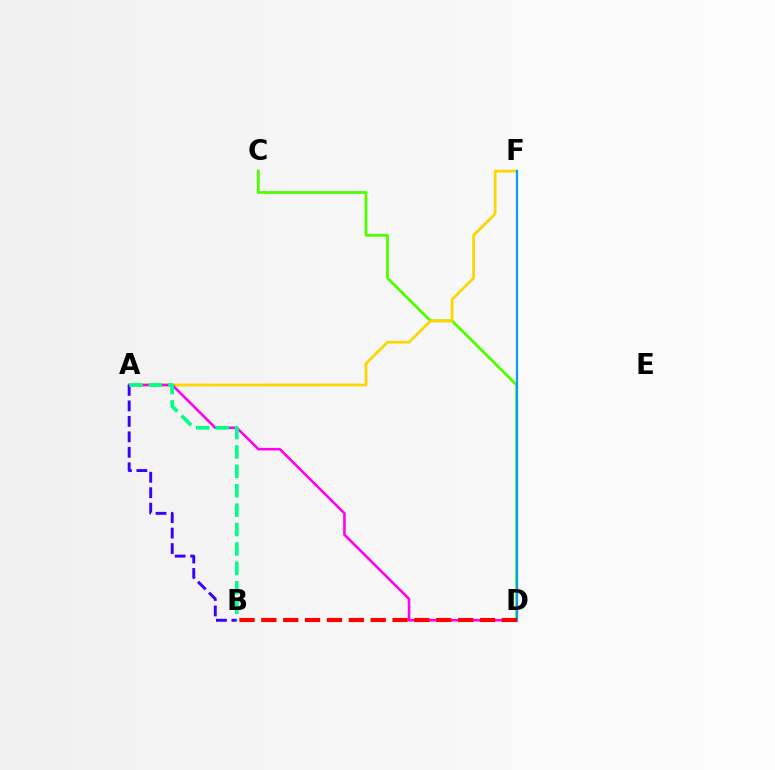{('C', 'D'): [{'color': '#4fff00', 'line_style': 'solid', 'thickness': 2.03}], ('A', 'F'): [{'color': '#ffd500', 'line_style': 'solid', 'thickness': 1.97}], ('A', 'D'): [{'color': '#ff00ed', 'line_style': 'solid', 'thickness': 1.84}], ('D', 'F'): [{'color': '#009eff', 'line_style': 'solid', 'thickness': 1.58}], ('B', 'D'): [{'color': '#ff0000', 'line_style': 'dashed', 'thickness': 2.97}], ('A', 'B'): [{'color': '#3700ff', 'line_style': 'dashed', 'thickness': 2.1}, {'color': '#00ff86', 'line_style': 'dashed', 'thickness': 2.64}]}